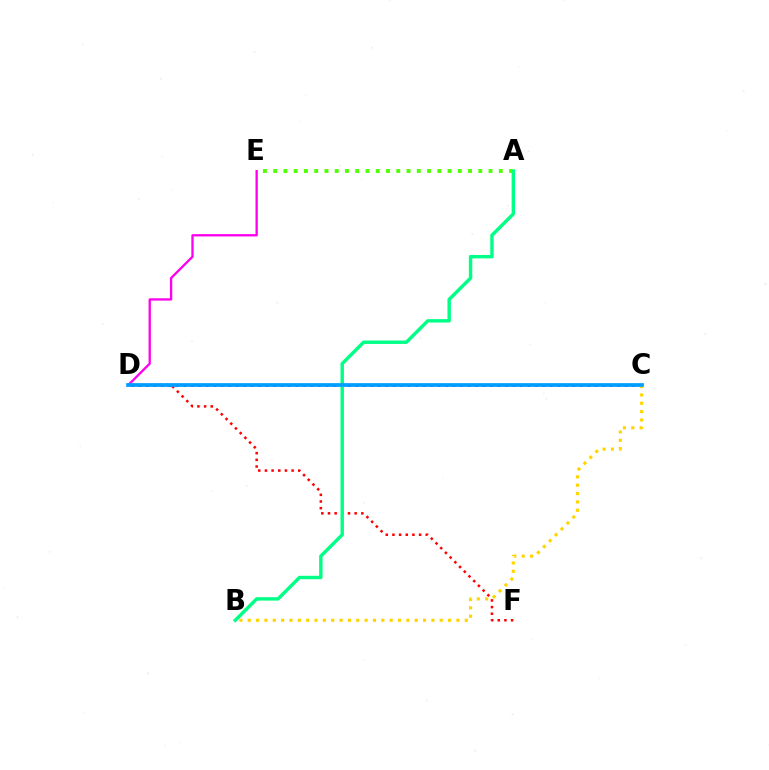{('C', 'D'): [{'color': '#3700ff', 'line_style': 'dotted', 'thickness': 2.03}, {'color': '#009eff', 'line_style': 'solid', 'thickness': 2.67}], ('A', 'E'): [{'color': '#4fff00', 'line_style': 'dotted', 'thickness': 2.79}], ('D', 'E'): [{'color': '#ff00ed', 'line_style': 'solid', 'thickness': 1.67}], ('B', 'C'): [{'color': '#ffd500', 'line_style': 'dotted', 'thickness': 2.27}], ('D', 'F'): [{'color': '#ff0000', 'line_style': 'dotted', 'thickness': 1.81}], ('A', 'B'): [{'color': '#00ff86', 'line_style': 'solid', 'thickness': 2.46}]}